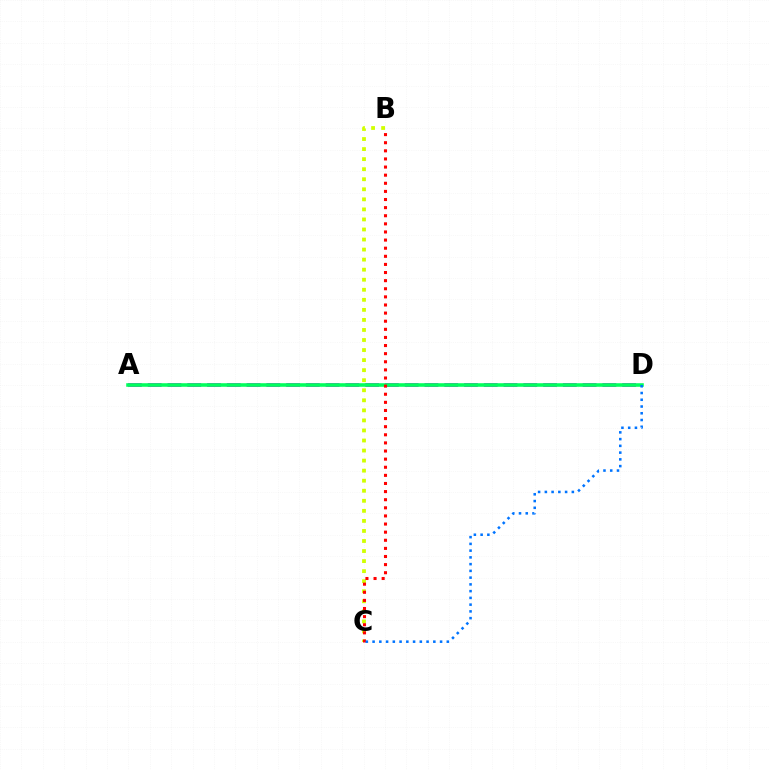{('A', 'D'): [{'color': '#b900ff', 'line_style': 'dashed', 'thickness': 2.69}, {'color': '#00ff5c', 'line_style': 'solid', 'thickness': 2.57}], ('B', 'C'): [{'color': '#d1ff00', 'line_style': 'dotted', 'thickness': 2.73}, {'color': '#ff0000', 'line_style': 'dotted', 'thickness': 2.2}], ('C', 'D'): [{'color': '#0074ff', 'line_style': 'dotted', 'thickness': 1.83}]}